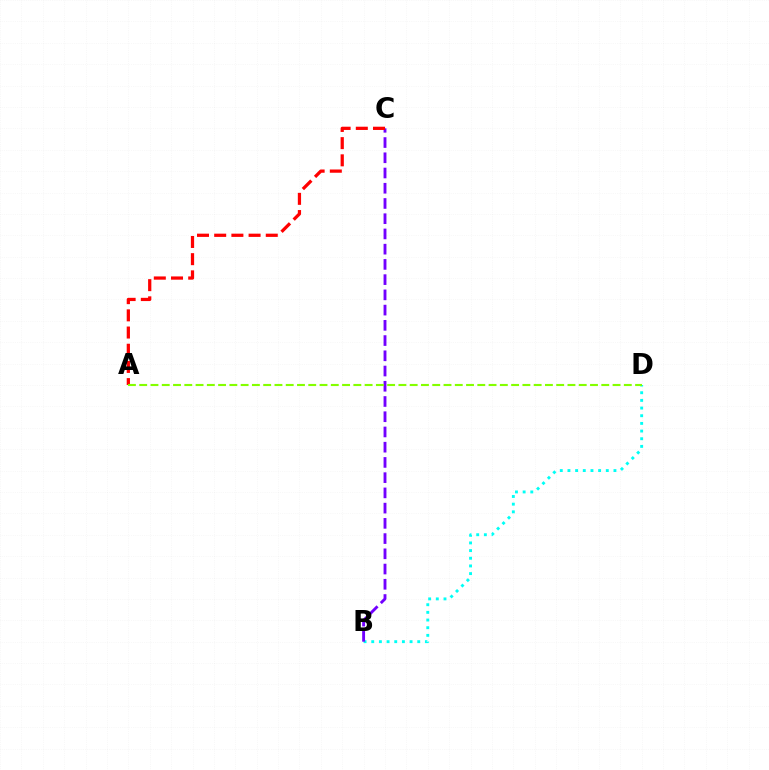{('B', 'D'): [{'color': '#00fff6', 'line_style': 'dotted', 'thickness': 2.08}], ('B', 'C'): [{'color': '#7200ff', 'line_style': 'dashed', 'thickness': 2.07}], ('A', 'C'): [{'color': '#ff0000', 'line_style': 'dashed', 'thickness': 2.34}], ('A', 'D'): [{'color': '#84ff00', 'line_style': 'dashed', 'thickness': 1.53}]}